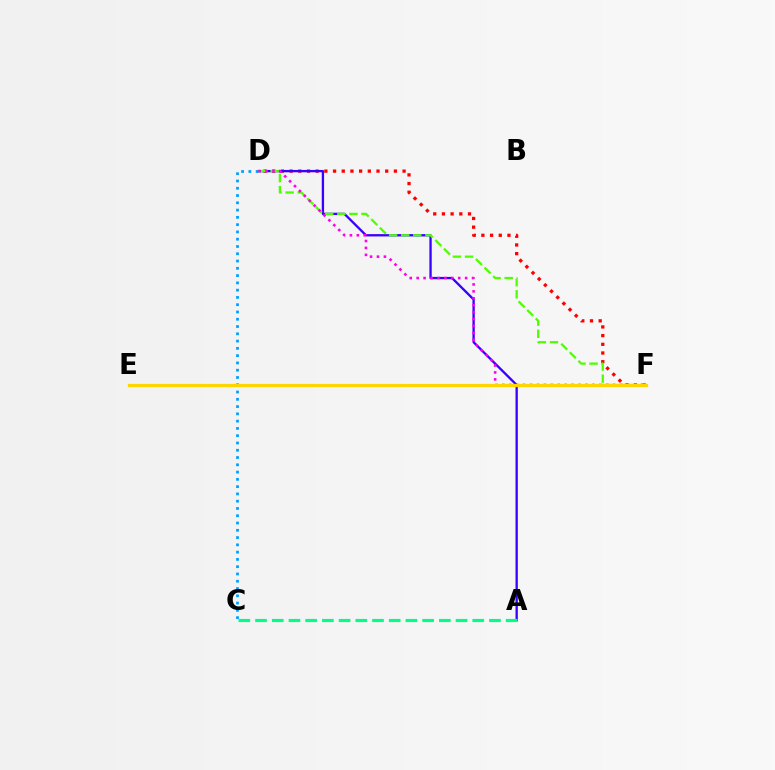{('D', 'F'): [{'color': '#ff0000', 'line_style': 'dotted', 'thickness': 2.36}, {'color': '#4fff00', 'line_style': 'dashed', 'thickness': 1.65}, {'color': '#ff00ed', 'line_style': 'dotted', 'thickness': 1.88}], ('A', 'D'): [{'color': '#3700ff', 'line_style': 'solid', 'thickness': 1.67}], ('A', 'C'): [{'color': '#00ff86', 'line_style': 'dashed', 'thickness': 2.27}], ('C', 'D'): [{'color': '#009eff', 'line_style': 'dotted', 'thickness': 1.98}], ('E', 'F'): [{'color': '#ffd500', 'line_style': 'solid', 'thickness': 2.32}]}